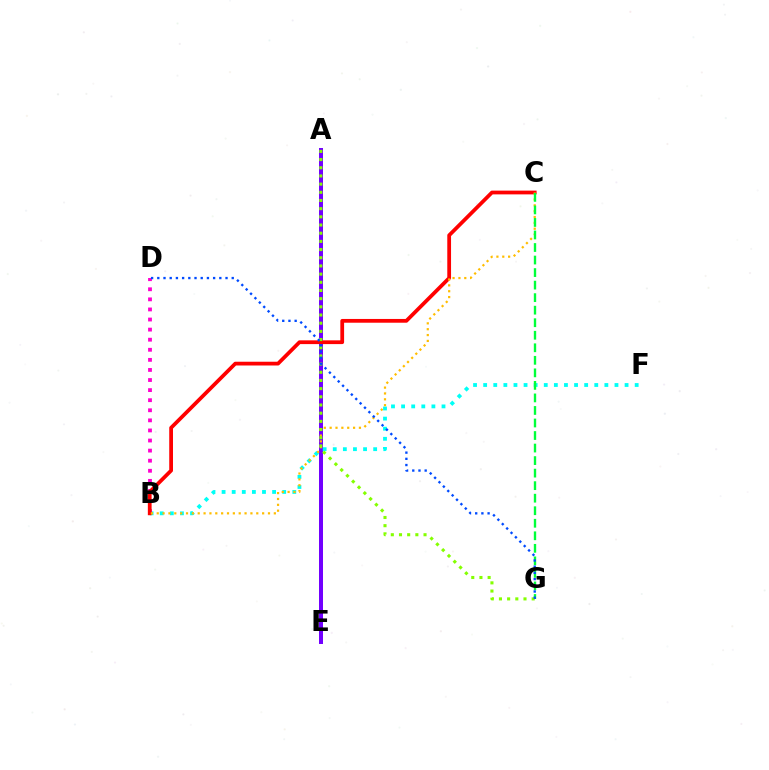{('A', 'E'): [{'color': '#7200ff', 'line_style': 'solid', 'thickness': 2.88}], ('B', 'F'): [{'color': '#00fff6', 'line_style': 'dotted', 'thickness': 2.74}], ('B', 'D'): [{'color': '#ff00cf', 'line_style': 'dotted', 'thickness': 2.74}], ('B', 'C'): [{'color': '#ff0000', 'line_style': 'solid', 'thickness': 2.71}, {'color': '#ffbd00', 'line_style': 'dotted', 'thickness': 1.59}], ('C', 'G'): [{'color': '#00ff39', 'line_style': 'dashed', 'thickness': 1.7}], ('A', 'G'): [{'color': '#84ff00', 'line_style': 'dotted', 'thickness': 2.22}], ('D', 'G'): [{'color': '#004bff', 'line_style': 'dotted', 'thickness': 1.69}]}